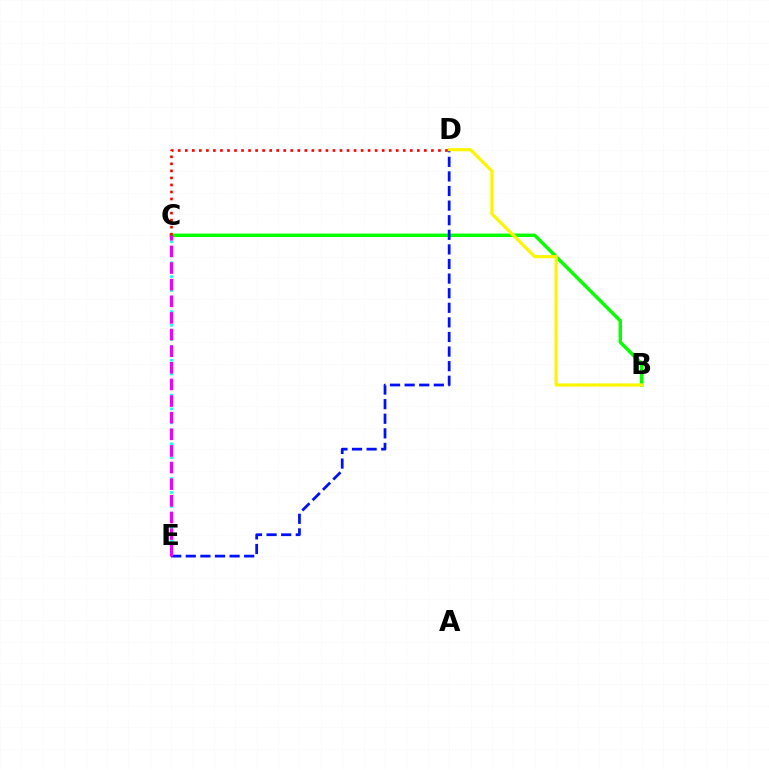{('C', 'E'): [{'color': '#00fff6', 'line_style': 'dotted', 'thickness': 1.89}, {'color': '#ee00ff', 'line_style': 'dashed', 'thickness': 2.26}], ('B', 'C'): [{'color': '#08ff00', 'line_style': 'solid', 'thickness': 2.48}], ('D', 'E'): [{'color': '#0010ff', 'line_style': 'dashed', 'thickness': 1.98}], ('B', 'D'): [{'color': '#fcf500', 'line_style': 'solid', 'thickness': 2.29}], ('C', 'D'): [{'color': '#ff0000', 'line_style': 'dotted', 'thickness': 1.91}]}